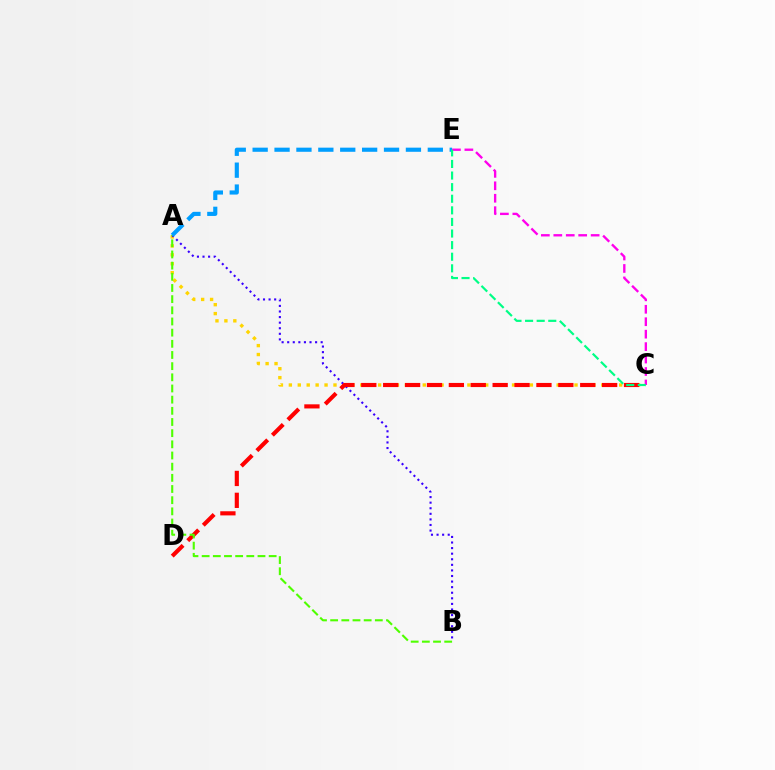{('A', 'C'): [{'color': '#ffd500', 'line_style': 'dotted', 'thickness': 2.43}], ('A', 'B'): [{'color': '#3700ff', 'line_style': 'dotted', 'thickness': 1.52}, {'color': '#4fff00', 'line_style': 'dashed', 'thickness': 1.52}], ('C', 'D'): [{'color': '#ff0000', 'line_style': 'dashed', 'thickness': 2.97}], ('C', 'E'): [{'color': '#ff00ed', 'line_style': 'dashed', 'thickness': 1.69}, {'color': '#00ff86', 'line_style': 'dashed', 'thickness': 1.58}], ('A', 'E'): [{'color': '#009eff', 'line_style': 'dashed', 'thickness': 2.97}]}